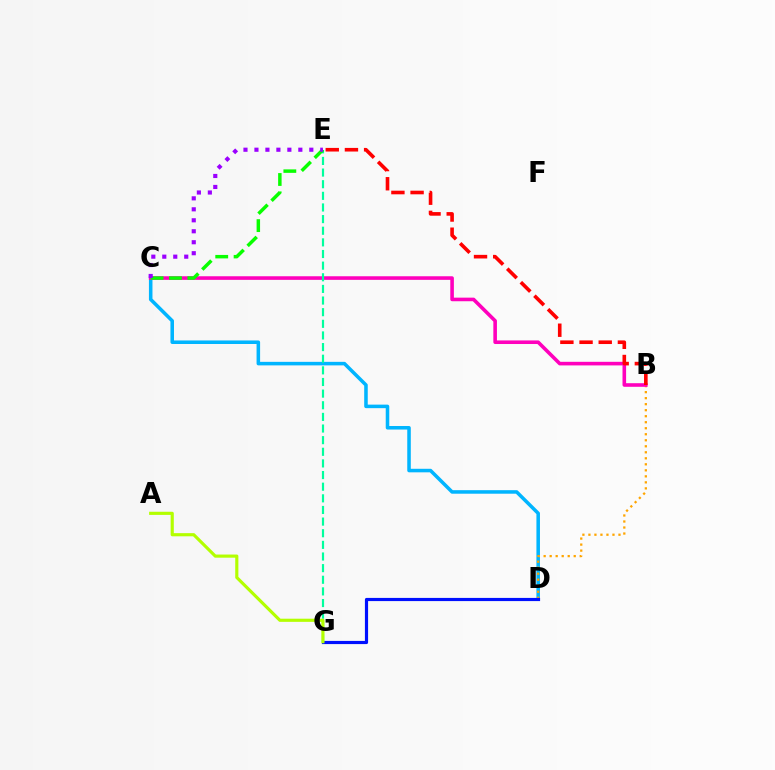{('C', 'D'): [{'color': '#00b5ff', 'line_style': 'solid', 'thickness': 2.55}], ('B', 'D'): [{'color': '#ffa500', 'line_style': 'dotted', 'thickness': 1.63}], ('B', 'C'): [{'color': '#ff00bd', 'line_style': 'solid', 'thickness': 2.59}], ('D', 'G'): [{'color': '#0010ff', 'line_style': 'solid', 'thickness': 2.29}], ('B', 'E'): [{'color': '#ff0000', 'line_style': 'dashed', 'thickness': 2.6}], ('E', 'G'): [{'color': '#00ff9d', 'line_style': 'dashed', 'thickness': 1.58}], ('C', 'E'): [{'color': '#08ff00', 'line_style': 'dashed', 'thickness': 2.49}, {'color': '#9b00ff', 'line_style': 'dotted', 'thickness': 2.98}], ('A', 'G'): [{'color': '#b3ff00', 'line_style': 'solid', 'thickness': 2.27}]}